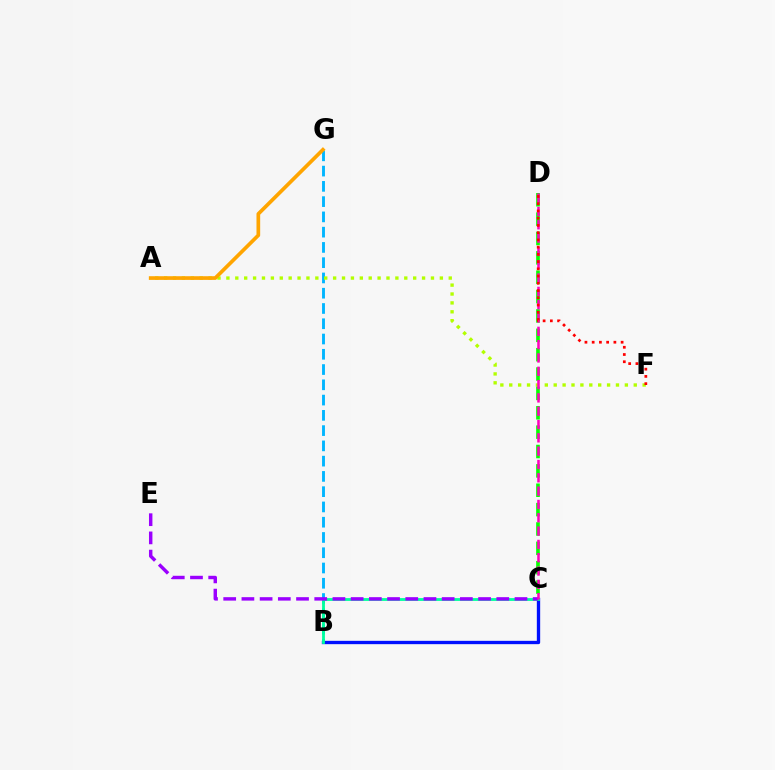{('B', 'G'): [{'color': '#00b5ff', 'line_style': 'dashed', 'thickness': 2.07}], ('B', 'C'): [{'color': '#0010ff', 'line_style': 'solid', 'thickness': 2.4}, {'color': '#00ff9d', 'line_style': 'solid', 'thickness': 2.03}], ('A', 'F'): [{'color': '#b3ff00', 'line_style': 'dotted', 'thickness': 2.42}], ('C', 'D'): [{'color': '#08ff00', 'line_style': 'dashed', 'thickness': 2.63}, {'color': '#ff00bd', 'line_style': 'dashed', 'thickness': 1.81}], ('A', 'G'): [{'color': '#ffa500', 'line_style': 'solid', 'thickness': 2.66}], ('C', 'E'): [{'color': '#9b00ff', 'line_style': 'dashed', 'thickness': 2.47}], ('D', 'F'): [{'color': '#ff0000', 'line_style': 'dotted', 'thickness': 1.97}]}